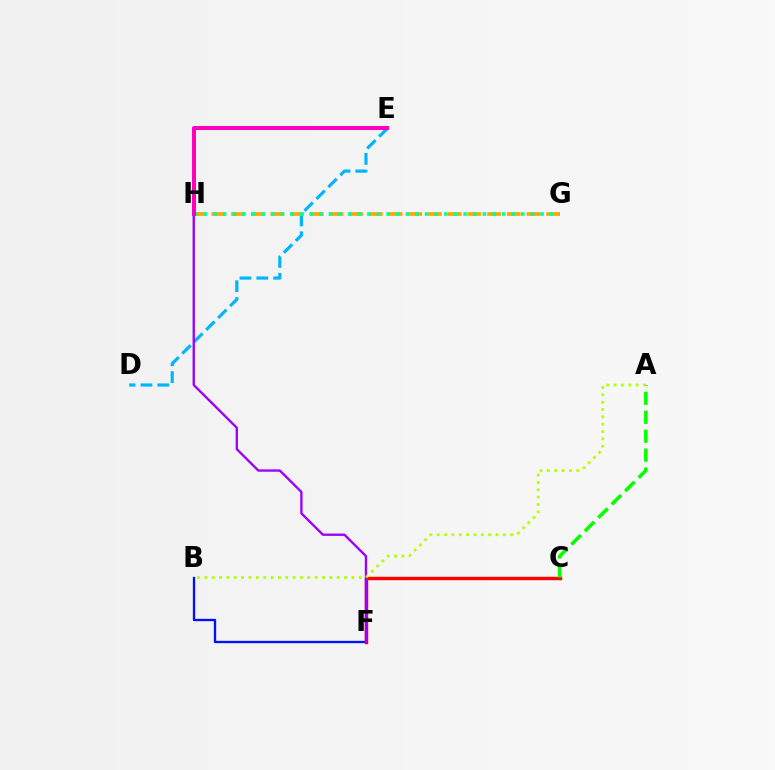{('B', 'F'): [{'color': '#0010ff', 'line_style': 'solid', 'thickness': 1.68}], ('C', 'F'): [{'color': '#ff0000', 'line_style': 'solid', 'thickness': 2.48}], ('D', 'E'): [{'color': '#00b5ff', 'line_style': 'dashed', 'thickness': 2.29}], ('F', 'H'): [{'color': '#9b00ff', 'line_style': 'solid', 'thickness': 1.69}], ('G', 'H'): [{'color': '#ffa500', 'line_style': 'dashed', 'thickness': 2.67}, {'color': '#00ff9d', 'line_style': 'dotted', 'thickness': 2.61}], ('A', 'C'): [{'color': '#08ff00', 'line_style': 'dashed', 'thickness': 2.57}], ('A', 'B'): [{'color': '#b3ff00', 'line_style': 'dotted', 'thickness': 2.0}], ('E', 'H'): [{'color': '#ff00bd', 'line_style': 'solid', 'thickness': 2.87}]}